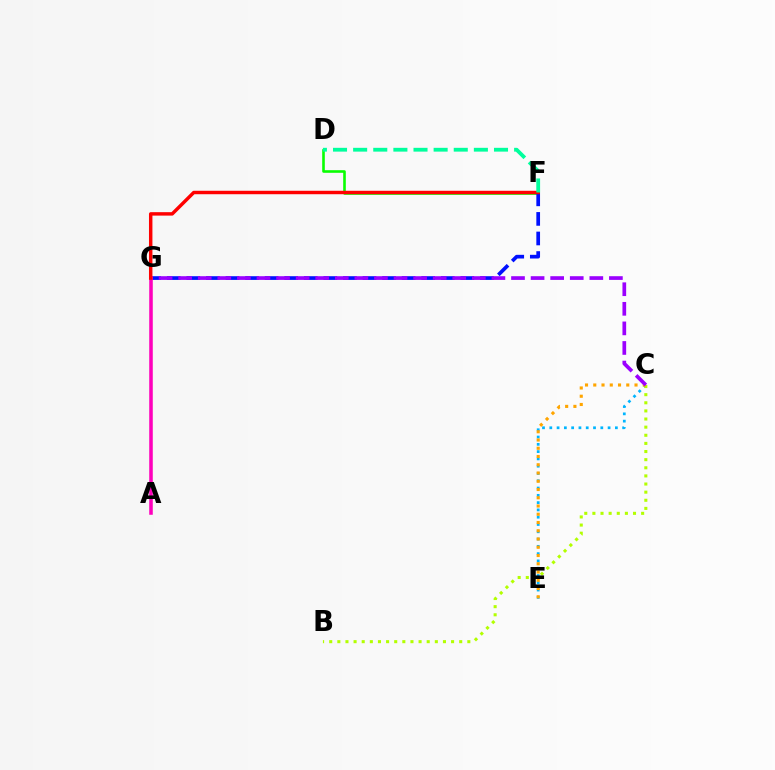{('C', 'E'): [{'color': '#00b5ff', 'line_style': 'dotted', 'thickness': 1.98}, {'color': '#ffa500', 'line_style': 'dotted', 'thickness': 2.24}], ('B', 'C'): [{'color': '#b3ff00', 'line_style': 'dotted', 'thickness': 2.21}], ('D', 'F'): [{'color': '#08ff00', 'line_style': 'solid', 'thickness': 1.87}, {'color': '#00ff9d', 'line_style': 'dashed', 'thickness': 2.73}], ('F', 'G'): [{'color': '#0010ff', 'line_style': 'dashed', 'thickness': 2.66}, {'color': '#ff0000', 'line_style': 'solid', 'thickness': 2.48}], ('C', 'G'): [{'color': '#9b00ff', 'line_style': 'dashed', 'thickness': 2.66}], ('A', 'G'): [{'color': '#ff00bd', 'line_style': 'solid', 'thickness': 2.55}]}